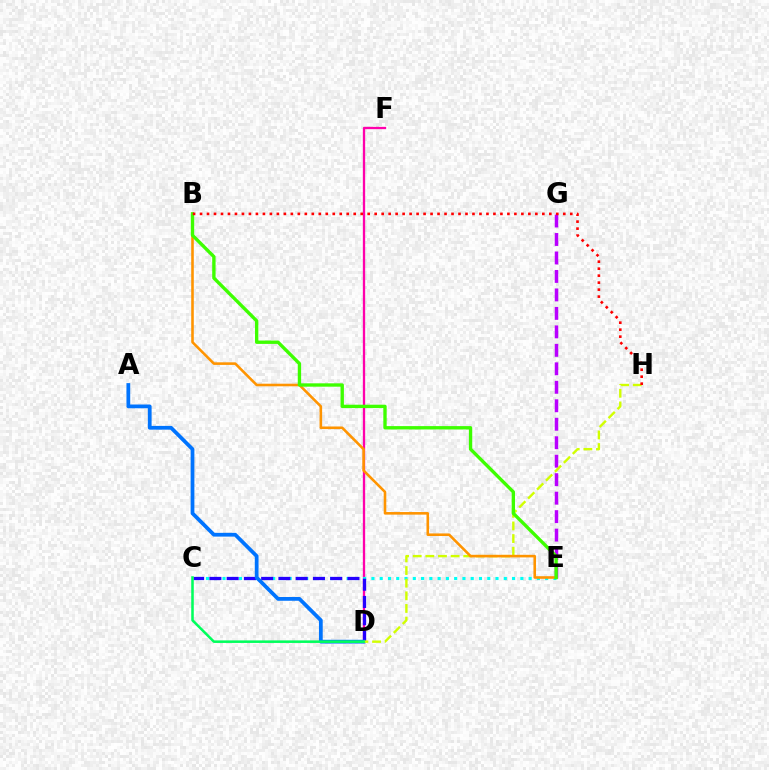{('D', 'F'): [{'color': '#ff00ac', 'line_style': 'solid', 'thickness': 1.67}], ('C', 'E'): [{'color': '#00fff6', 'line_style': 'dotted', 'thickness': 2.25}], ('E', 'G'): [{'color': '#b900ff', 'line_style': 'dashed', 'thickness': 2.51}], ('C', 'D'): [{'color': '#2500ff', 'line_style': 'dashed', 'thickness': 2.34}, {'color': '#00ff5c', 'line_style': 'solid', 'thickness': 1.83}], ('A', 'D'): [{'color': '#0074ff', 'line_style': 'solid', 'thickness': 2.71}], ('D', 'H'): [{'color': '#d1ff00', 'line_style': 'dashed', 'thickness': 1.72}], ('B', 'E'): [{'color': '#ff9400', 'line_style': 'solid', 'thickness': 1.86}, {'color': '#3dff00', 'line_style': 'solid', 'thickness': 2.42}], ('B', 'H'): [{'color': '#ff0000', 'line_style': 'dotted', 'thickness': 1.9}]}